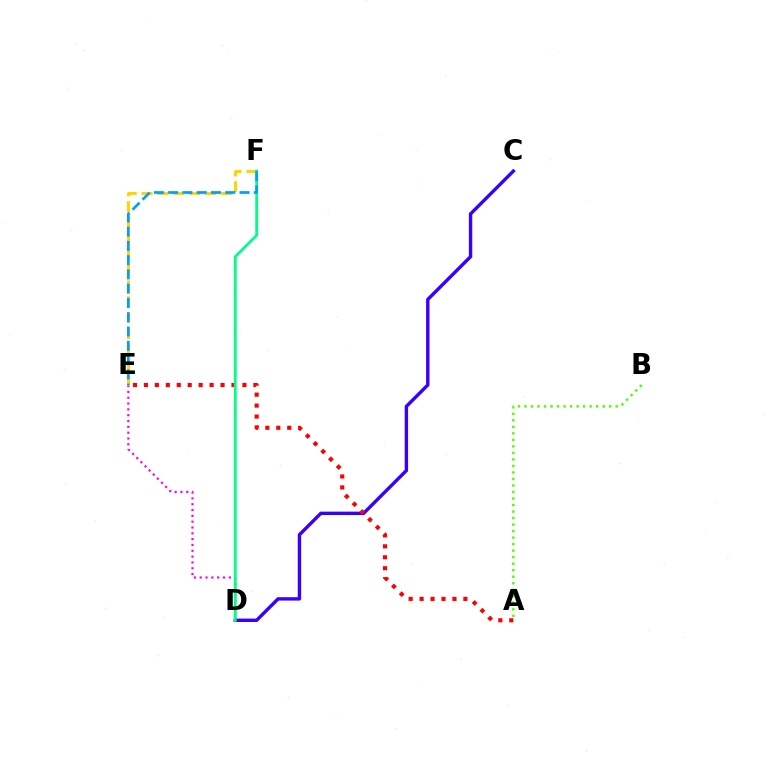{('C', 'D'): [{'color': '#3700ff', 'line_style': 'solid', 'thickness': 2.44}], ('A', 'B'): [{'color': '#4fff00', 'line_style': 'dotted', 'thickness': 1.77}], ('D', 'E'): [{'color': '#ff00ed', 'line_style': 'dotted', 'thickness': 1.58}], ('E', 'F'): [{'color': '#ffd500', 'line_style': 'dashed', 'thickness': 2.15}, {'color': '#009eff', 'line_style': 'dashed', 'thickness': 1.94}], ('A', 'E'): [{'color': '#ff0000', 'line_style': 'dotted', 'thickness': 2.97}], ('D', 'F'): [{'color': '#00ff86', 'line_style': 'solid', 'thickness': 2.01}]}